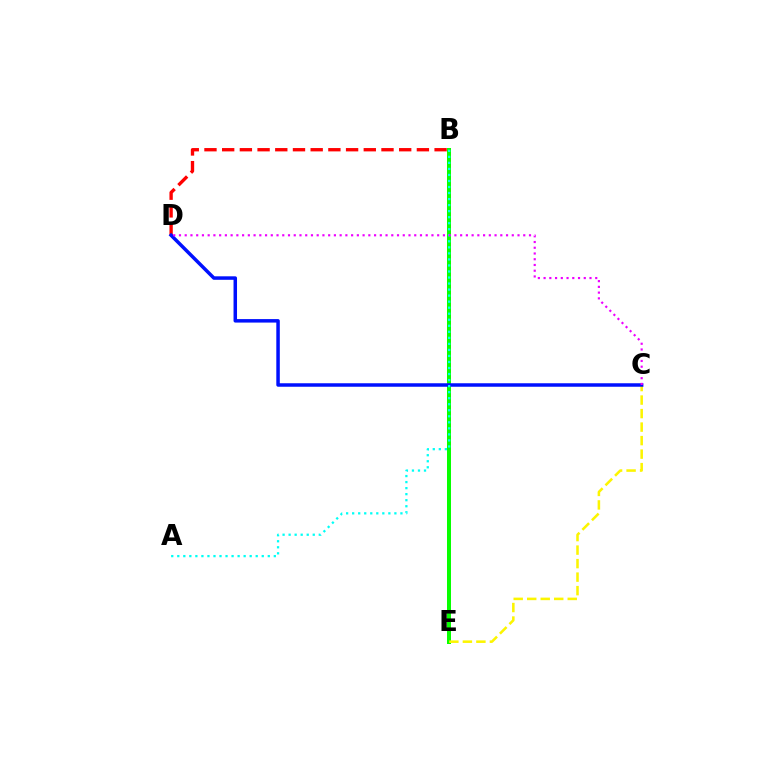{('B', 'E'): [{'color': '#08ff00', 'line_style': 'solid', 'thickness': 2.88}], ('C', 'E'): [{'color': '#fcf500', 'line_style': 'dashed', 'thickness': 1.84}], ('B', 'D'): [{'color': '#ff0000', 'line_style': 'dashed', 'thickness': 2.4}], ('C', 'D'): [{'color': '#0010ff', 'line_style': 'solid', 'thickness': 2.51}, {'color': '#ee00ff', 'line_style': 'dotted', 'thickness': 1.56}], ('A', 'B'): [{'color': '#00fff6', 'line_style': 'dotted', 'thickness': 1.64}]}